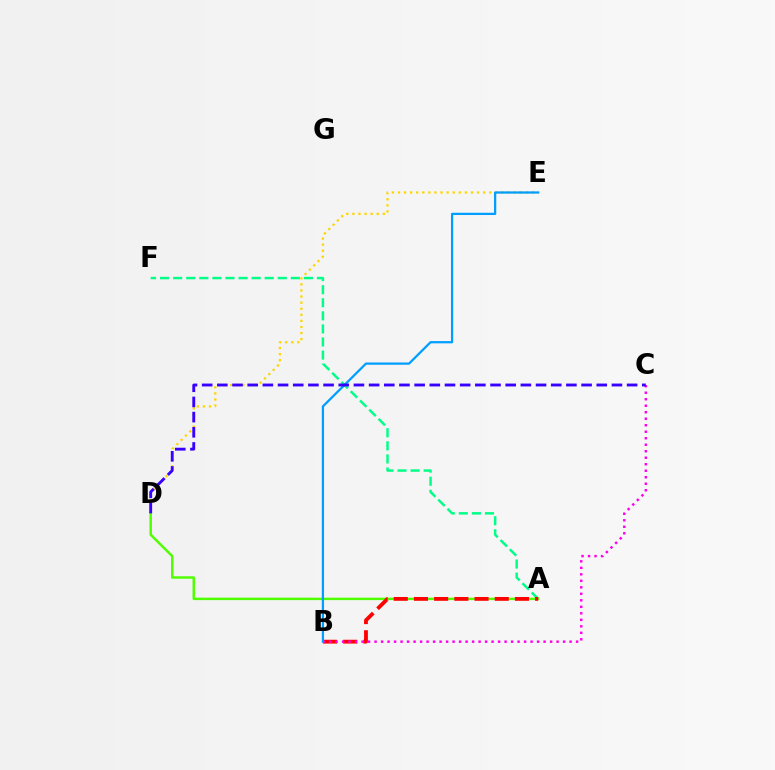{('A', 'F'): [{'color': '#00ff86', 'line_style': 'dashed', 'thickness': 1.78}], ('D', 'E'): [{'color': '#ffd500', 'line_style': 'dotted', 'thickness': 1.65}], ('A', 'D'): [{'color': '#4fff00', 'line_style': 'solid', 'thickness': 1.76}], ('A', 'B'): [{'color': '#ff0000', 'line_style': 'dashed', 'thickness': 2.74}], ('B', 'C'): [{'color': '#ff00ed', 'line_style': 'dotted', 'thickness': 1.77}], ('B', 'E'): [{'color': '#009eff', 'line_style': 'solid', 'thickness': 1.62}], ('C', 'D'): [{'color': '#3700ff', 'line_style': 'dashed', 'thickness': 2.06}]}